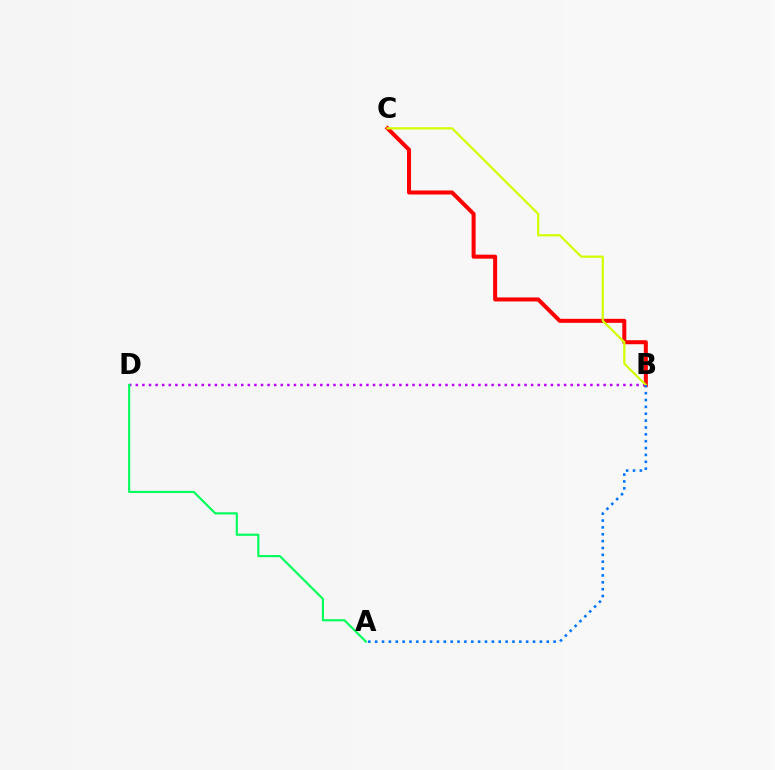{('B', 'D'): [{'color': '#b900ff', 'line_style': 'dotted', 'thickness': 1.79}], ('B', 'C'): [{'color': '#ff0000', 'line_style': 'solid', 'thickness': 2.89}, {'color': '#d1ff00', 'line_style': 'solid', 'thickness': 1.6}], ('A', 'D'): [{'color': '#00ff5c', 'line_style': 'solid', 'thickness': 1.56}], ('A', 'B'): [{'color': '#0074ff', 'line_style': 'dotted', 'thickness': 1.86}]}